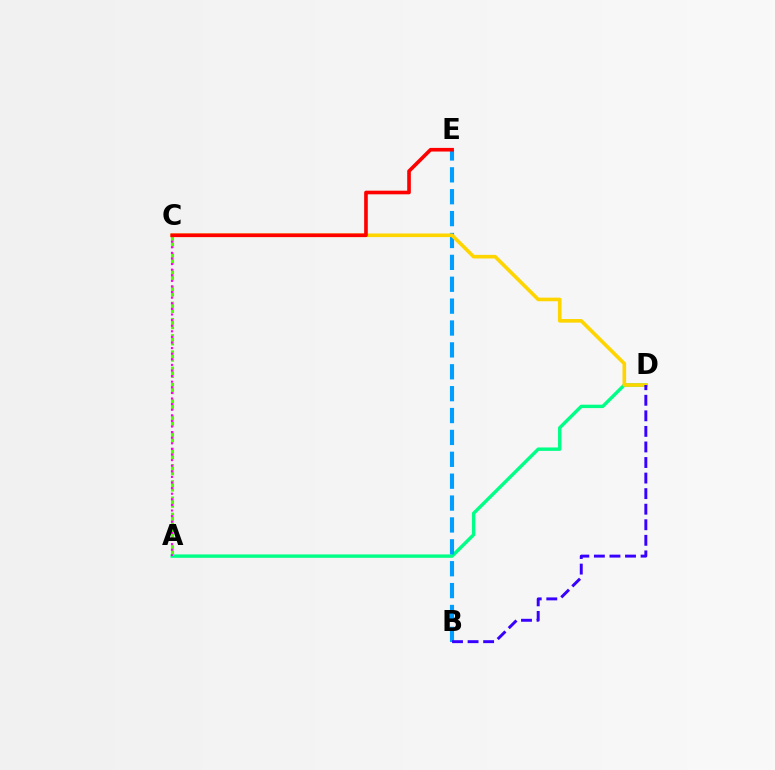{('A', 'C'): [{'color': '#4fff00', 'line_style': 'dashed', 'thickness': 2.21}, {'color': '#ff00ed', 'line_style': 'dotted', 'thickness': 1.52}], ('A', 'D'): [{'color': '#00ff86', 'line_style': 'solid', 'thickness': 2.45}], ('B', 'E'): [{'color': '#009eff', 'line_style': 'dashed', 'thickness': 2.97}], ('C', 'D'): [{'color': '#ffd500', 'line_style': 'solid', 'thickness': 2.6}], ('B', 'D'): [{'color': '#3700ff', 'line_style': 'dashed', 'thickness': 2.11}], ('C', 'E'): [{'color': '#ff0000', 'line_style': 'solid', 'thickness': 2.61}]}